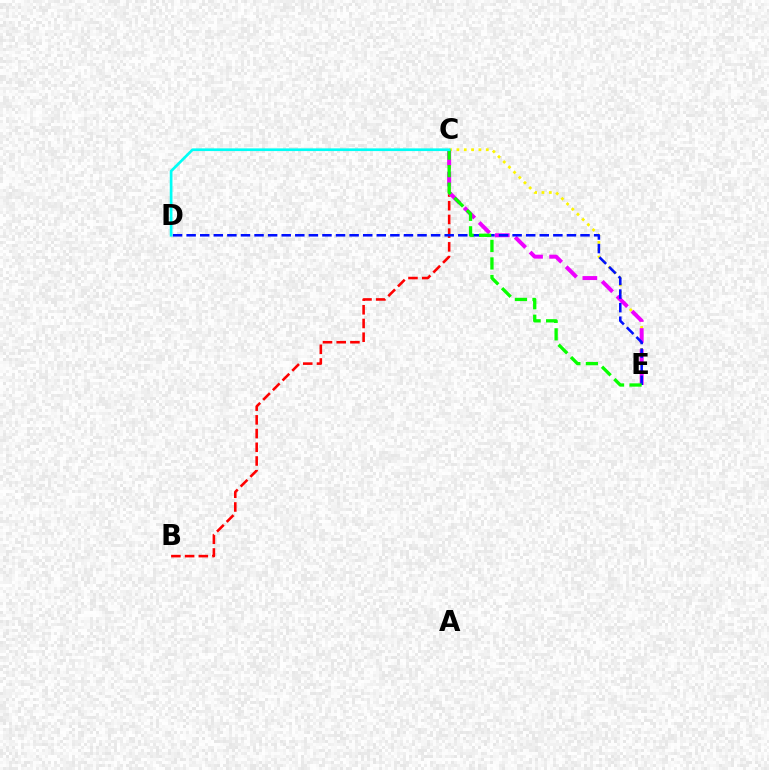{('C', 'E'): [{'color': '#fcf500', 'line_style': 'dotted', 'thickness': 1.99}, {'color': '#ee00ff', 'line_style': 'dashed', 'thickness': 2.86}, {'color': '#08ff00', 'line_style': 'dashed', 'thickness': 2.38}], ('B', 'C'): [{'color': '#ff0000', 'line_style': 'dashed', 'thickness': 1.86}], ('D', 'E'): [{'color': '#0010ff', 'line_style': 'dashed', 'thickness': 1.85}], ('C', 'D'): [{'color': '#00fff6', 'line_style': 'solid', 'thickness': 1.94}]}